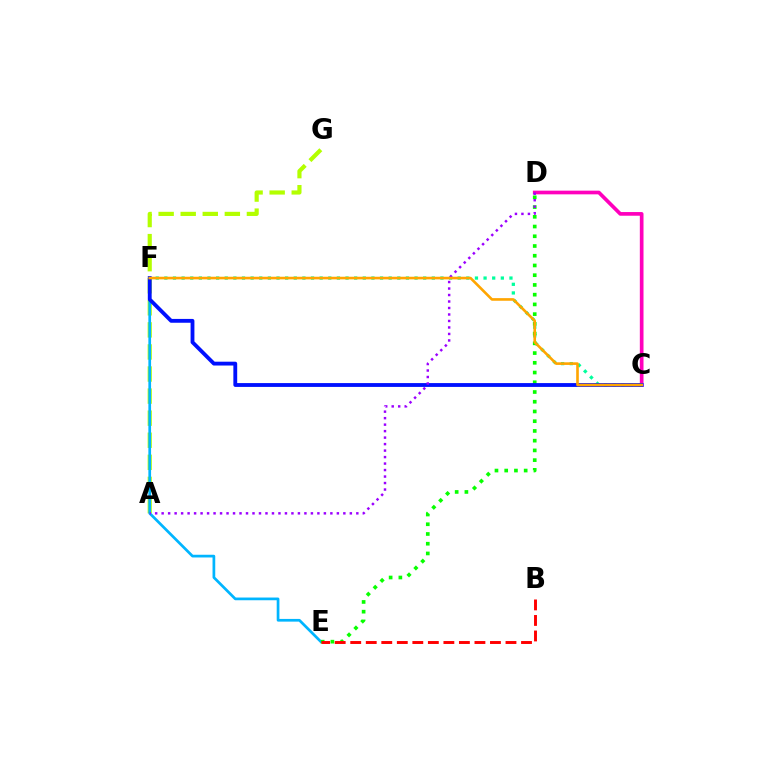{('C', 'D'): [{'color': '#ff00bd', 'line_style': 'solid', 'thickness': 2.65}], ('C', 'F'): [{'color': '#00ff9d', 'line_style': 'dotted', 'thickness': 2.34}, {'color': '#0010ff', 'line_style': 'solid', 'thickness': 2.76}, {'color': '#ffa500', 'line_style': 'solid', 'thickness': 1.89}], ('A', 'G'): [{'color': '#b3ff00', 'line_style': 'dashed', 'thickness': 3.0}], ('E', 'F'): [{'color': '#00b5ff', 'line_style': 'solid', 'thickness': 1.95}], ('D', 'E'): [{'color': '#08ff00', 'line_style': 'dotted', 'thickness': 2.64}], ('A', 'D'): [{'color': '#9b00ff', 'line_style': 'dotted', 'thickness': 1.76}], ('B', 'E'): [{'color': '#ff0000', 'line_style': 'dashed', 'thickness': 2.11}]}